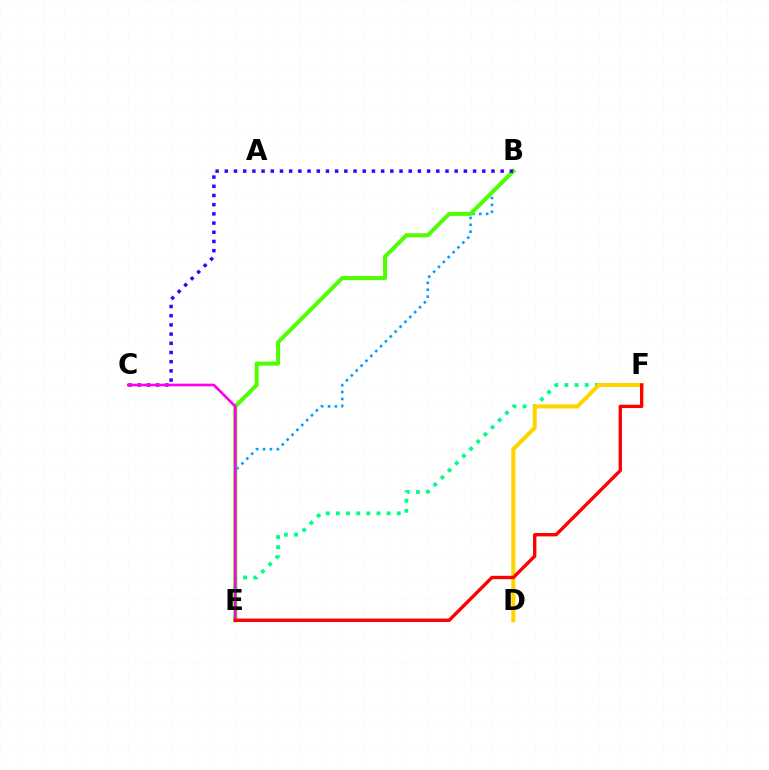{('B', 'E'): [{'color': '#009eff', 'line_style': 'dotted', 'thickness': 1.87}, {'color': '#4fff00', 'line_style': 'solid', 'thickness': 2.9}], ('E', 'F'): [{'color': '#00ff86', 'line_style': 'dotted', 'thickness': 2.76}, {'color': '#ff0000', 'line_style': 'solid', 'thickness': 2.42}], ('B', 'C'): [{'color': '#3700ff', 'line_style': 'dotted', 'thickness': 2.5}], ('C', 'E'): [{'color': '#ff00ed', 'line_style': 'solid', 'thickness': 1.92}], ('D', 'F'): [{'color': '#ffd500', 'line_style': 'solid', 'thickness': 2.9}]}